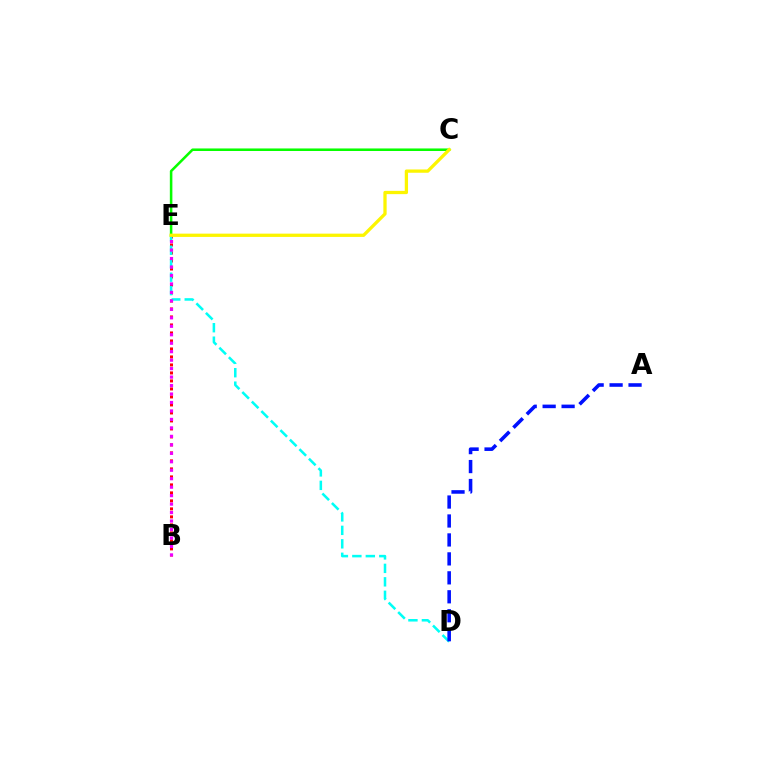{('B', 'E'): [{'color': '#ff0000', 'line_style': 'dotted', 'thickness': 2.17}, {'color': '#ee00ff', 'line_style': 'dotted', 'thickness': 2.3}], ('D', 'E'): [{'color': '#00fff6', 'line_style': 'dashed', 'thickness': 1.83}], ('C', 'E'): [{'color': '#08ff00', 'line_style': 'solid', 'thickness': 1.83}, {'color': '#fcf500', 'line_style': 'solid', 'thickness': 2.36}], ('A', 'D'): [{'color': '#0010ff', 'line_style': 'dashed', 'thickness': 2.57}]}